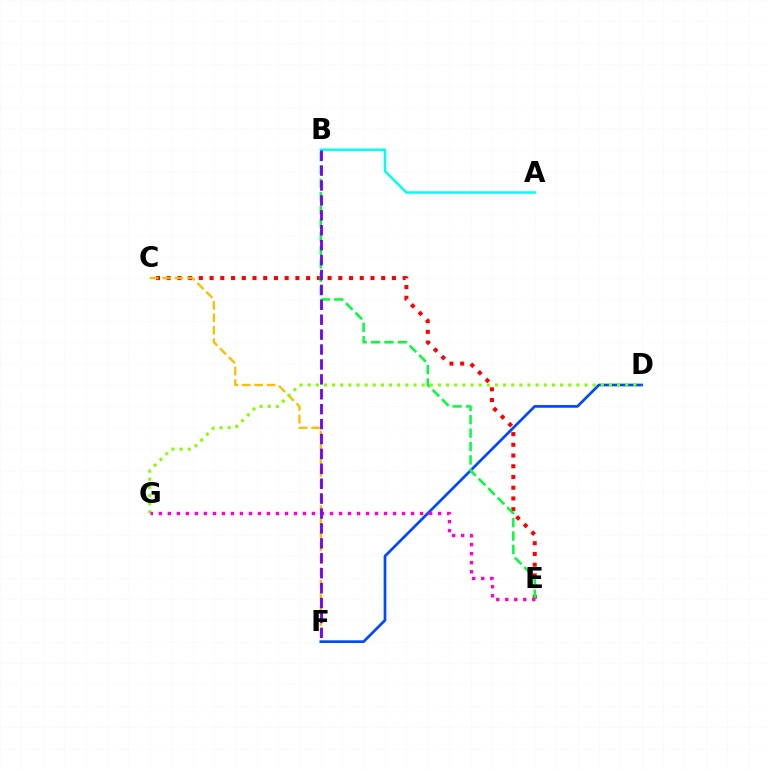{('C', 'E'): [{'color': '#ff0000', 'line_style': 'dotted', 'thickness': 2.91}], ('D', 'F'): [{'color': '#004bff', 'line_style': 'solid', 'thickness': 1.96}], ('B', 'E'): [{'color': '#00ff39', 'line_style': 'dashed', 'thickness': 1.82}], ('C', 'F'): [{'color': '#ffbd00', 'line_style': 'dashed', 'thickness': 1.69}], ('A', 'B'): [{'color': '#00fff6', 'line_style': 'solid', 'thickness': 1.78}], ('D', 'G'): [{'color': '#84ff00', 'line_style': 'dotted', 'thickness': 2.21}], ('E', 'G'): [{'color': '#ff00cf', 'line_style': 'dotted', 'thickness': 2.45}], ('B', 'F'): [{'color': '#7200ff', 'line_style': 'dashed', 'thickness': 2.03}]}